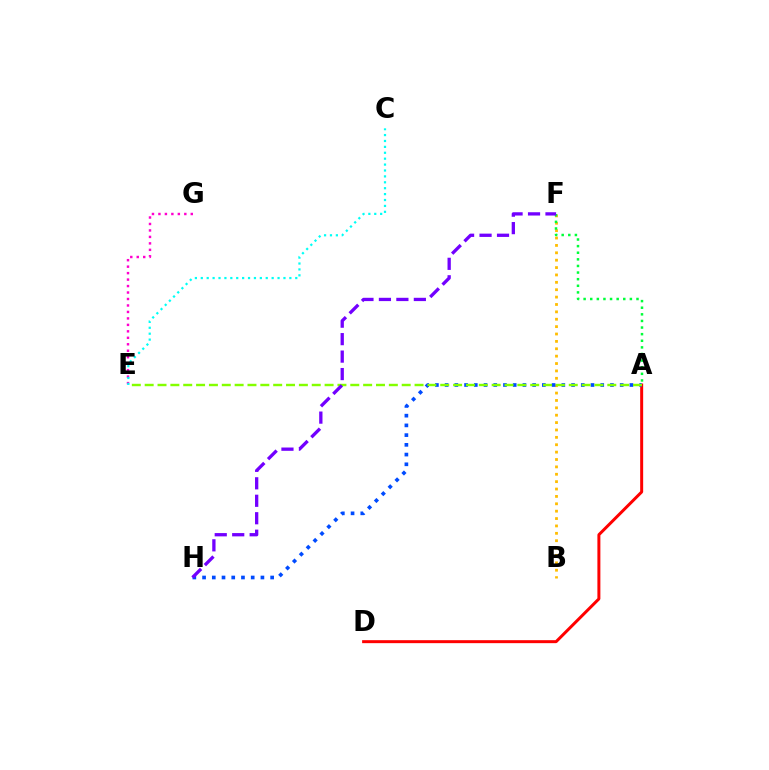{('B', 'F'): [{'color': '#ffbd00', 'line_style': 'dotted', 'thickness': 2.01}], ('A', 'D'): [{'color': '#ff0000', 'line_style': 'solid', 'thickness': 2.15}], ('A', 'H'): [{'color': '#004bff', 'line_style': 'dotted', 'thickness': 2.64}], ('E', 'G'): [{'color': '#ff00cf', 'line_style': 'dotted', 'thickness': 1.76}], ('A', 'E'): [{'color': '#84ff00', 'line_style': 'dashed', 'thickness': 1.75}], ('A', 'F'): [{'color': '#00ff39', 'line_style': 'dotted', 'thickness': 1.8}], ('C', 'E'): [{'color': '#00fff6', 'line_style': 'dotted', 'thickness': 1.6}], ('F', 'H'): [{'color': '#7200ff', 'line_style': 'dashed', 'thickness': 2.37}]}